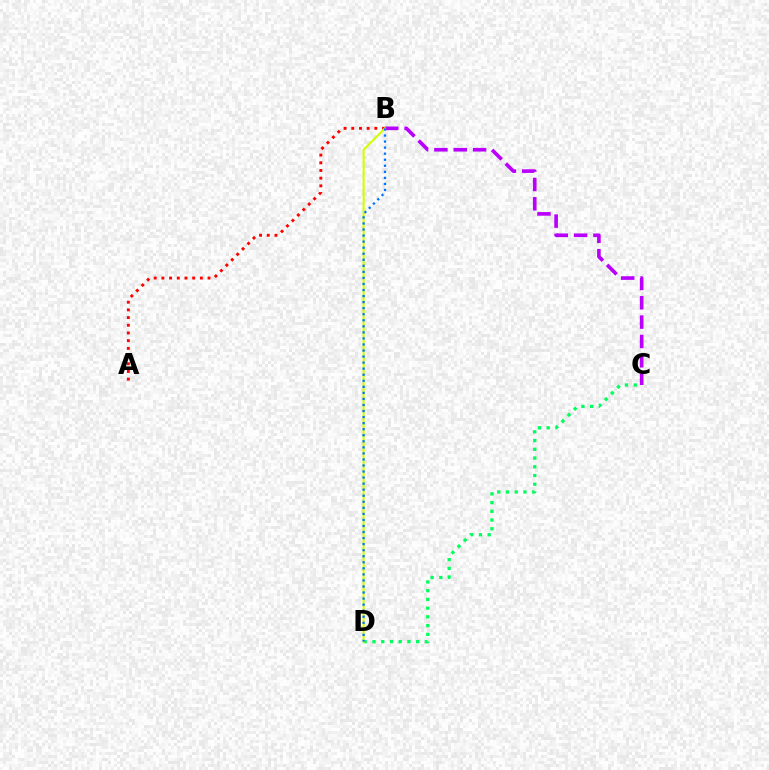{('C', 'D'): [{'color': '#00ff5c', 'line_style': 'dotted', 'thickness': 2.37}], ('A', 'B'): [{'color': '#ff0000', 'line_style': 'dotted', 'thickness': 2.09}], ('B', 'C'): [{'color': '#b900ff', 'line_style': 'dashed', 'thickness': 2.63}], ('B', 'D'): [{'color': '#d1ff00', 'line_style': 'solid', 'thickness': 1.5}, {'color': '#0074ff', 'line_style': 'dotted', 'thickness': 1.64}]}